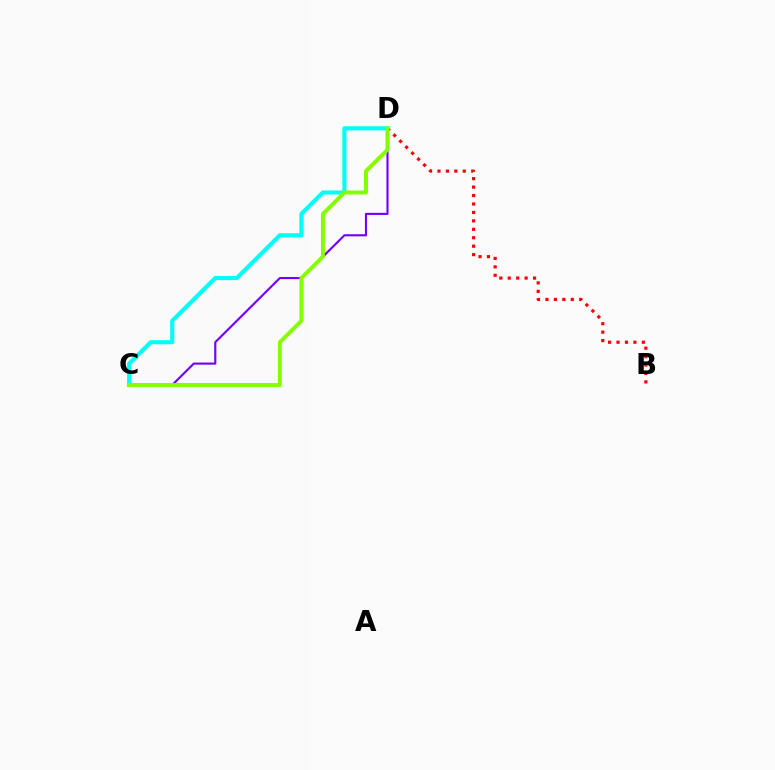{('C', 'D'): [{'color': '#7200ff', 'line_style': 'solid', 'thickness': 1.53}, {'color': '#00fff6', 'line_style': 'solid', 'thickness': 2.96}, {'color': '#84ff00', 'line_style': 'solid', 'thickness': 2.84}], ('B', 'D'): [{'color': '#ff0000', 'line_style': 'dotted', 'thickness': 2.29}]}